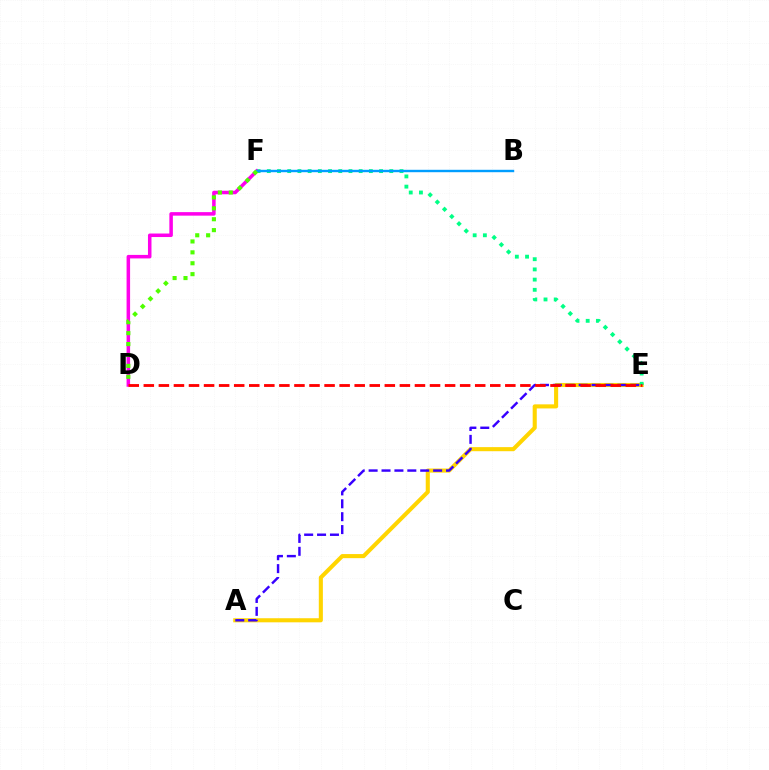{('A', 'E'): [{'color': '#ffd500', 'line_style': 'solid', 'thickness': 2.94}, {'color': '#3700ff', 'line_style': 'dashed', 'thickness': 1.75}], ('E', 'F'): [{'color': '#00ff86', 'line_style': 'dotted', 'thickness': 2.77}], ('D', 'F'): [{'color': '#ff00ed', 'line_style': 'solid', 'thickness': 2.53}, {'color': '#4fff00', 'line_style': 'dotted', 'thickness': 2.96}], ('B', 'F'): [{'color': '#009eff', 'line_style': 'solid', 'thickness': 1.73}], ('D', 'E'): [{'color': '#ff0000', 'line_style': 'dashed', 'thickness': 2.05}]}